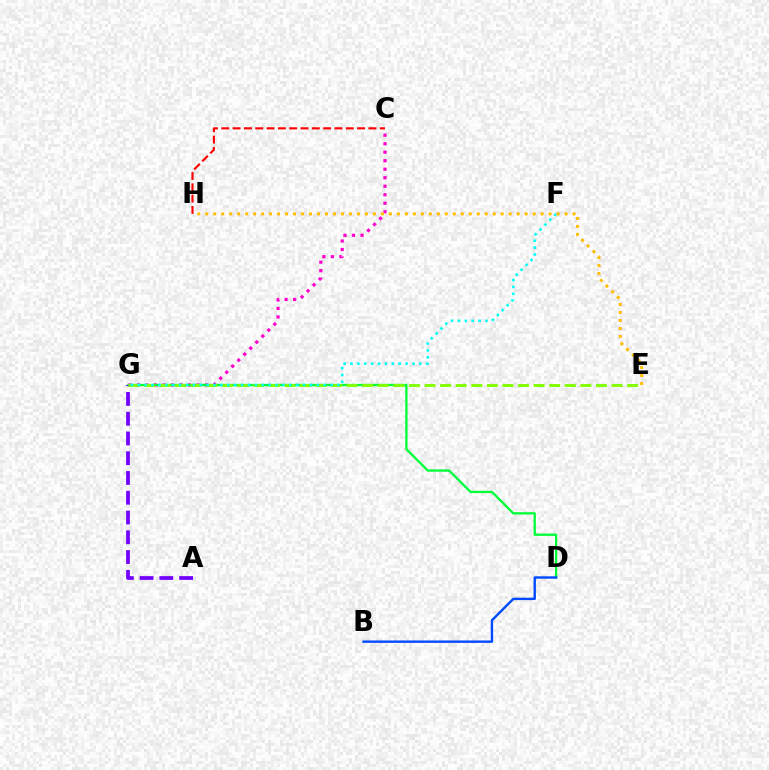{('C', 'G'): [{'color': '#ff00cf', 'line_style': 'dotted', 'thickness': 2.31}], ('D', 'G'): [{'color': '#00ff39', 'line_style': 'solid', 'thickness': 1.66}], ('A', 'G'): [{'color': '#7200ff', 'line_style': 'dashed', 'thickness': 2.69}], ('E', 'G'): [{'color': '#84ff00', 'line_style': 'dashed', 'thickness': 2.12}], ('F', 'G'): [{'color': '#00fff6', 'line_style': 'dotted', 'thickness': 1.87}], ('E', 'H'): [{'color': '#ffbd00', 'line_style': 'dotted', 'thickness': 2.17}], ('C', 'H'): [{'color': '#ff0000', 'line_style': 'dashed', 'thickness': 1.54}], ('B', 'D'): [{'color': '#004bff', 'line_style': 'solid', 'thickness': 1.72}]}